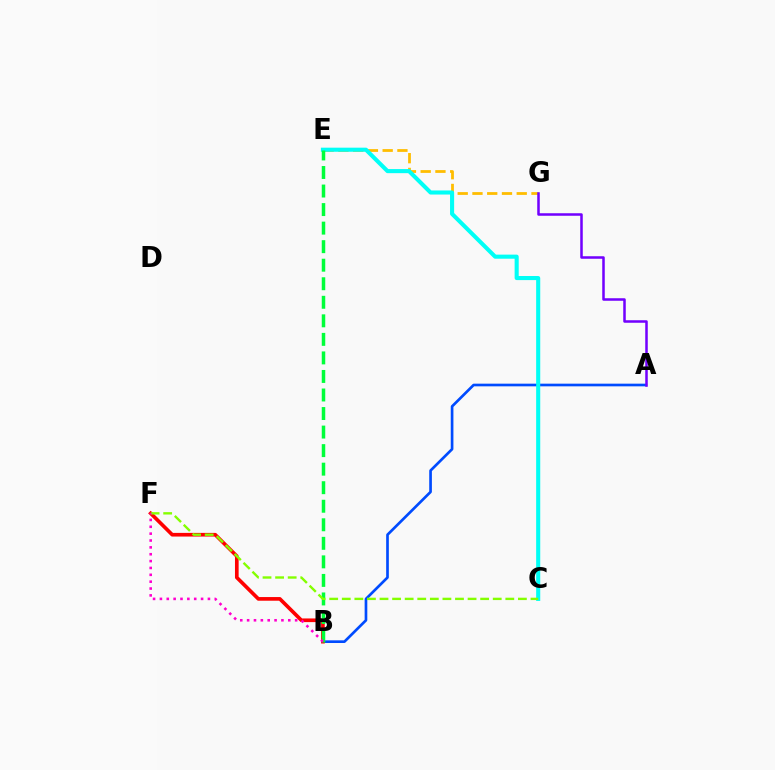{('A', 'B'): [{'color': '#004bff', 'line_style': 'solid', 'thickness': 1.92}], ('E', 'G'): [{'color': '#ffbd00', 'line_style': 'dashed', 'thickness': 2.0}], ('B', 'F'): [{'color': '#ff0000', 'line_style': 'solid', 'thickness': 2.64}, {'color': '#ff00cf', 'line_style': 'dotted', 'thickness': 1.86}], ('C', 'E'): [{'color': '#00fff6', 'line_style': 'solid', 'thickness': 2.94}], ('B', 'E'): [{'color': '#00ff39', 'line_style': 'dashed', 'thickness': 2.52}], ('C', 'F'): [{'color': '#84ff00', 'line_style': 'dashed', 'thickness': 1.71}], ('A', 'G'): [{'color': '#7200ff', 'line_style': 'solid', 'thickness': 1.82}]}